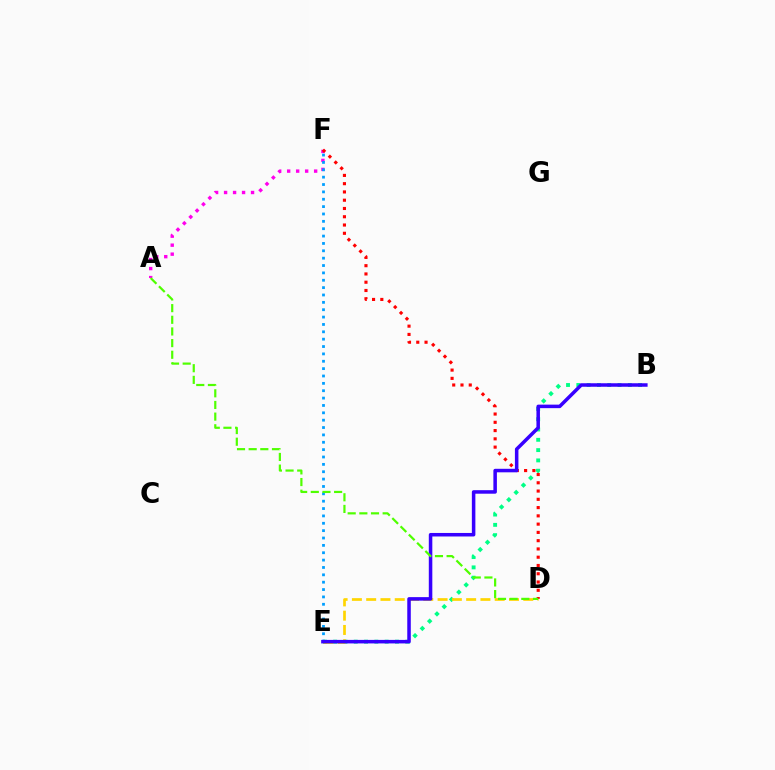{('B', 'E'): [{'color': '#00ff86', 'line_style': 'dotted', 'thickness': 2.8}, {'color': '#3700ff', 'line_style': 'solid', 'thickness': 2.53}], ('A', 'F'): [{'color': '#ff00ed', 'line_style': 'dotted', 'thickness': 2.44}], ('D', 'E'): [{'color': '#ffd500', 'line_style': 'dashed', 'thickness': 1.94}], ('E', 'F'): [{'color': '#009eff', 'line_style': 'dotted', 'thickness': 2.0}], ('D', 'F'): [{'color': '#ff0000', 'line_style': 'dotted', 'thickness': 2.25}], ('A', 'D'): [{'color': '#4fff00', 'line_style': 'dashed', 'thickness': 1.58}]}